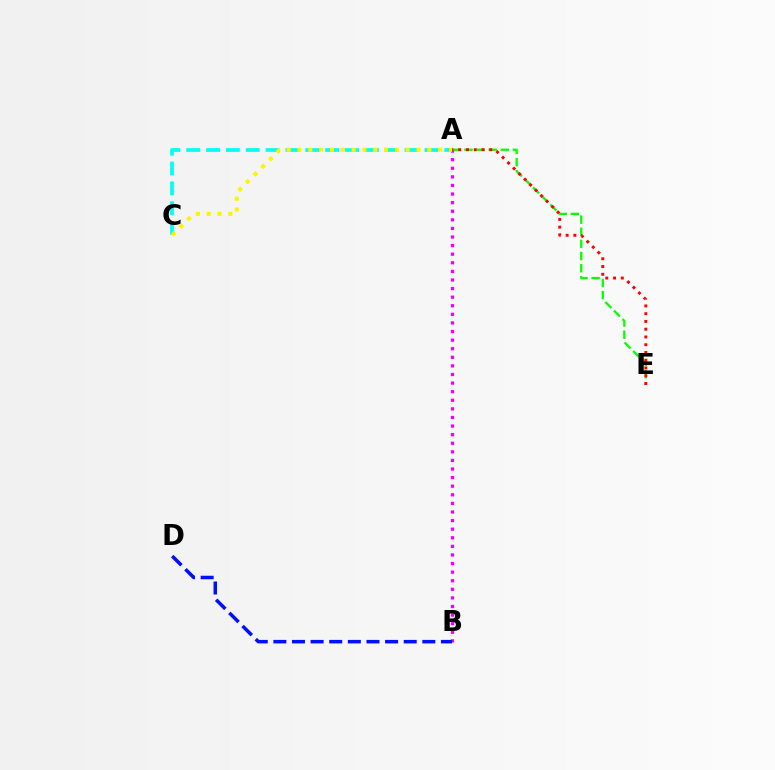{('A', 'B'): [{'color': '#ee00ff', 'line_style': 'dotted', 'thickness': 2.33}], ('B', 'D'): [{'color': '#0010ff', 'line_style': 'dashed', 'thickness': 2.53}], ('A', 'E'): [{'color': '#08ff00', 'line_style': 'dashed', 'thickness': 1.65}, {'color': '#ff0000', 'line_style': 'dotted', 'thickness': 2.11}], ('A', 'C'): [{'color': '#00fff6', 'line_style': 'dashed', 'thickness': 2.7}, {'color': '#fcf500', 'line_style': 'dotted', 'thickness': 2.94}]}